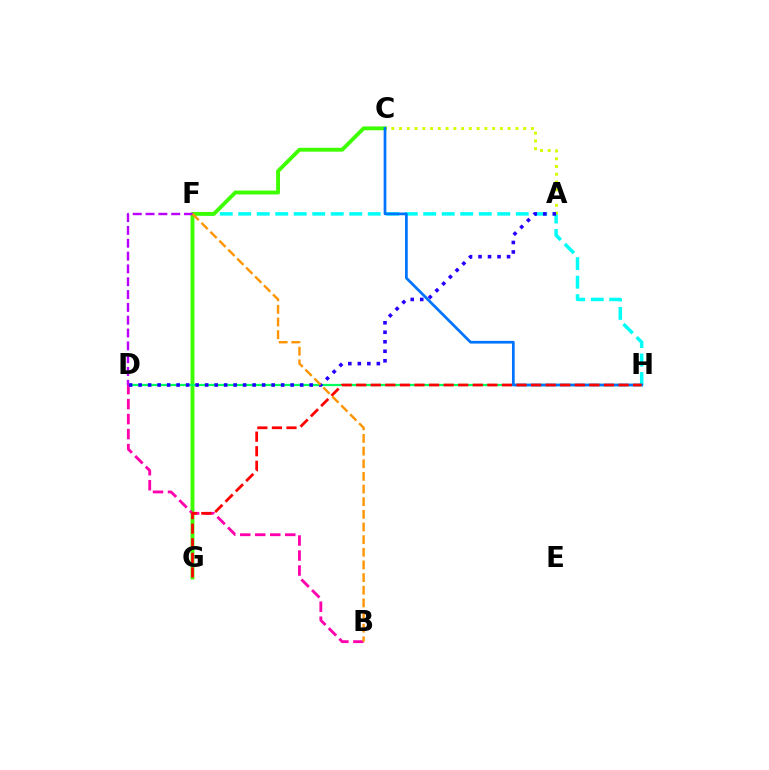{('F', 'H'): [{'color': '#00fff6', 'line_style': 'dashed', 'thickness': 2.51}], ('C', 'G'): [{'color': '#3dff00', 'line_style': 'solid', 'thickness': 2.78}], ('D', 'H'): [{'color': '#00ff5c', 'line_style': 'solid', 'thickness': 1.6}], ('A', 'C'): [{'color': '#d1ff00', 'line_style': 'dotted', 'thickness': 2.11}], ('B', 'D'): [{'color': '#ff00ac', 'line_style': 'dashed', 'thickness': 2.04}], ('A', 'D'): [{'color': '#2500ff', 'line_style': 'dotted', 'thickness': 2.58}], ('D', 'F'): [{'color': '#b900ff', 'line_style': 'dashed', 'thickness': 1.74}], ('C', 'H'): [{'color': '#0074ff', 'line_style': 'solid', 'thickness': 1.96}], ('G', 'H'): [{'color': '#ff0000', 'line_style': 'dashed', 'thickness': 1.98}], ('B', 'F'): [{'color': '#ff9400', 'line_style': 'dashed', 'thickness': 1.72}]}